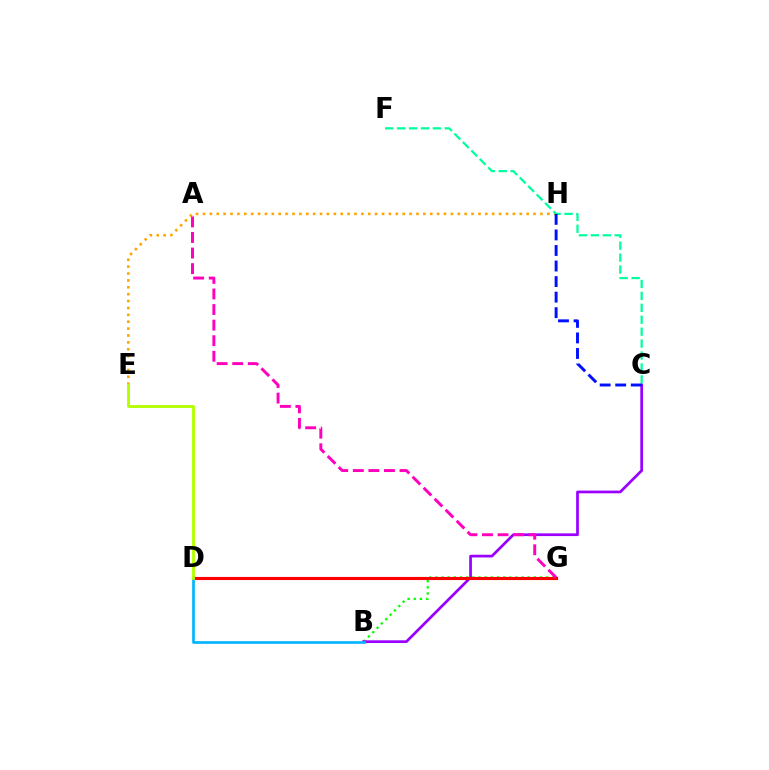{('B', 'G'): [{'color': '#08ff00', 'line_style': 'dotted', 'thickness': 1.67}], ('B', 'C'): [{'color': '#9b00ff', 'line_style': 'solid', 'thickness': 1.96}], ('E', 'H'): [{'color': '#ffa500', 'line_style': 'dotted', 'thickness': 1.87}], ('D', 'G'): [{'color': '#ff0000', 'line_style': 'solid', 'thickness': 2.24}], ('B', 'D'): [{'color': '#00b5ff', 'line_style': 'solid', 'thickness': 1.93}], ('D', 'E'): [{'color': '#b3ff00', 'line_style': 'solid', 'thickness': 2.06}], ('A', 'G'): [{'color': '#ff00bd', 'line_style': 'dashed', 'thickness': 2.12}], ('C', 'F'): [{'color': '#00ff9d', 'line_style': 'dashed', 'thickness': 1.62}], ('C', 'H'): [{'color': '#0010ff', 'line_style': 'dashed', 'thickness': 2.11}]}